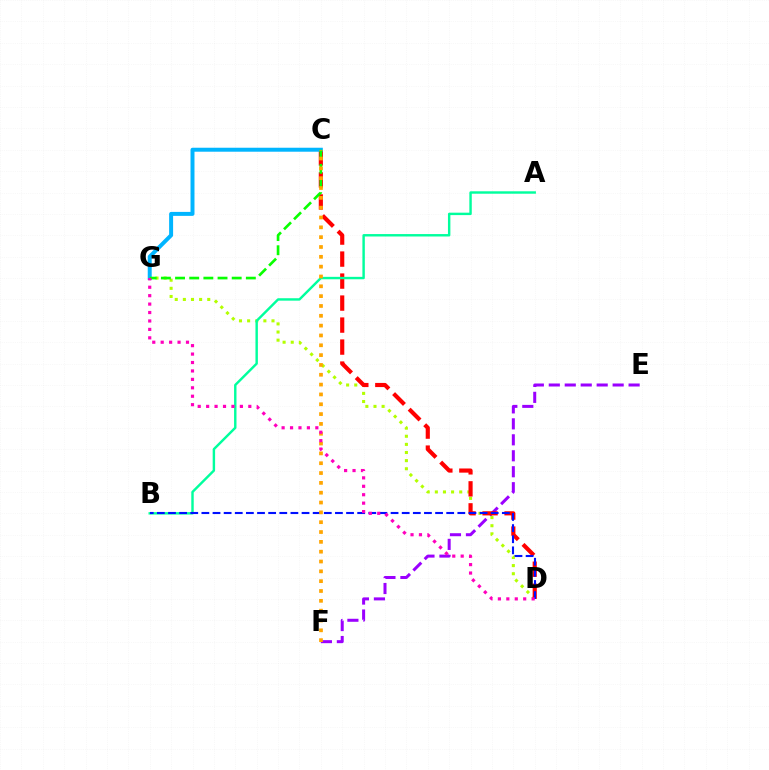{('E', 'F'): [{'color': '#9b00ff', 'line_style': 'dashed', 'thickness': 2.17}], ('D', 'G'): [{'color': '#b3ff00', 'line_style': 'dotted', 'thickness': 2.21}, {'color': '#ff00bd', 'line_style': 'dotted', 'thickness': 2.29}], ('C', 'D'): [{'color': '#ff0000', 'line_style': 'dashed', 'thickness': 2.99}], ('A', 'B'): [{'color': '#00ff9d', 'line_style': 'solid', 'thickness': 1.74}], ('C', 'G'): [{'color': '#00b5ff', 'line_style': 'solid', 'thickness': 2.86}, {'color': '#08ff00', 'line_style': 'dashed', 'thickness': 1.92}], ('B', 'D'): [{'color': '#0010ff', 'line_style': 'dashed', 'thickness': 1.51}], ('C', 'F'): [{'color': '#ffa500', 'line_style': 'dotted', 'thickness': 2.67}]}